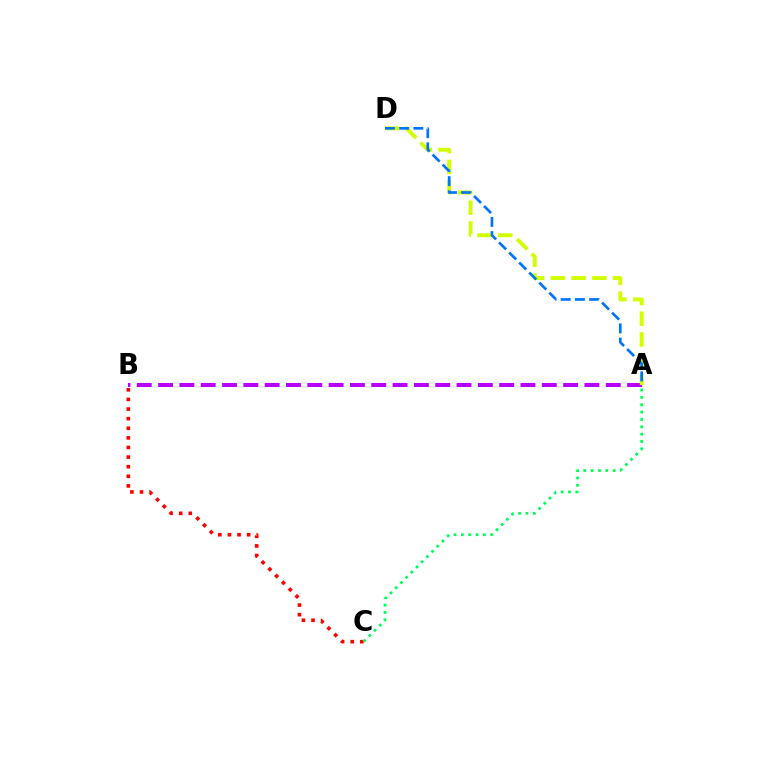{('A', 'B'): [{'color': '#b900ff', 'line_style': 'dashed', 'thickness': 2.9}], ('B', 'C'): [{'color': '#ff0000', 'line_style': 'dotted', 'thickness': 2.61}], ('A', 'D'): [{'color': '#d1ff00', 'line_style': 'dashed', 'thickness': 2.82}, {'color': '#0074ff', 'line_style': 'dashed', 'thickness': 1.93}], ('A', 'C'): [{'color': '#00ff5c', 'line_style': 'dotted', 'thickness': 1.99}]}